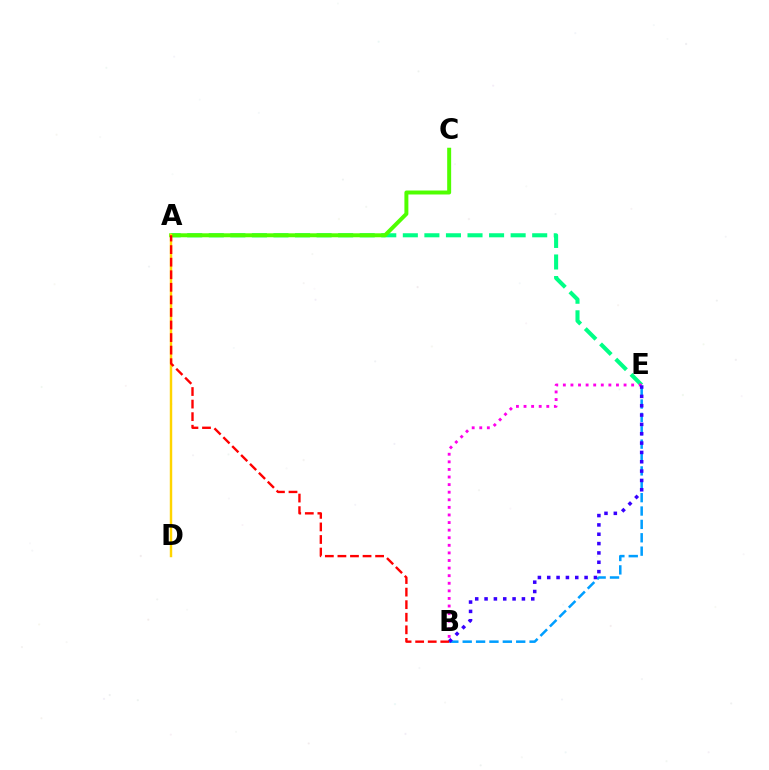{('A', 'E'): [{'color': '#00ff86', 'line_style': 'dashed', 'thickness': 2.93}], ('B', 'E'): [{'color': '#009eff', 'line_style': 'dashed', 'thickness': 1.82}, {'color': '#ff00ed', 'line_style': 'dotted', 'thickness': 2.06}, {'color': '#3700ff', 'line_style': 'dotted', 'thickness': 2.54}], ('A', 'C'): [{'color': '#4fff00', 'line_style': 'solid', 'thickness': 2.86}], ('A', 'D'): [{'color': '#ffd500', 'line_style': 'solid', 'thickness': 1.75}], ('A', 'B'): [{'color': '#ff0000', 'line_style': 'dashed', 'thickness': 1.71}]}